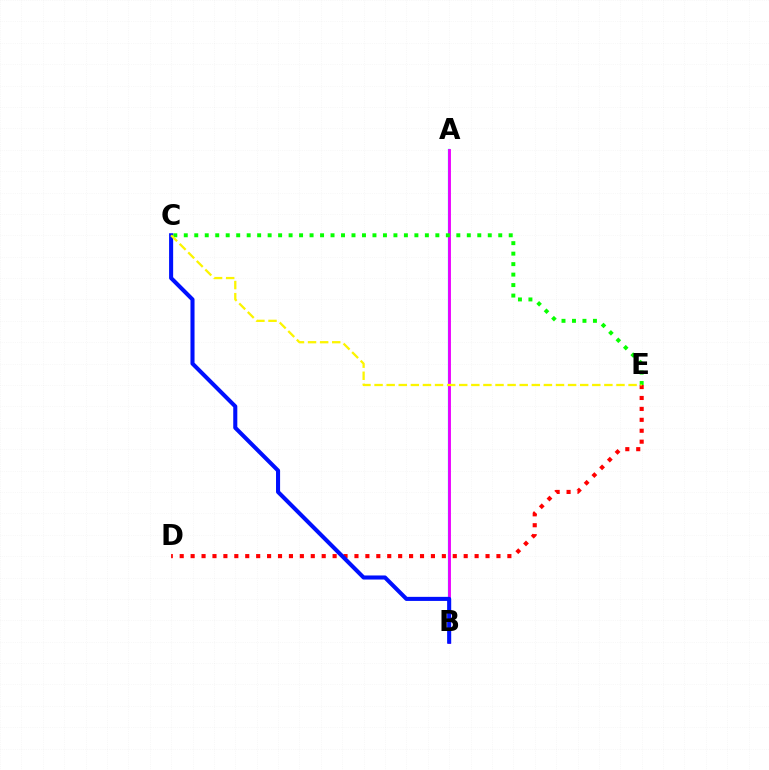{('A', 'B'): [{'color': '#00fff6', 'line_style': 'solid', 'thickness': 1.63}, {'color': '#ee00ff', 'line_style': 'solid', 'thickness': 2.07}], ('C', 'E'): [{'color': '#08ff00', 'line_style': 'dotted', 'thickness': 2.85}, {'color': '#fcf500', 'line_style': 'dashed', 'thickness': 1.64}], ('D', 'E'): [{'color': '#ff0000', 'line_style': 'dotted', 'thickness': 2.97}], ('B', 'C'): [{'color': '#0010ff', 'line_style': 'solid', 'thickness': 2.93}]}